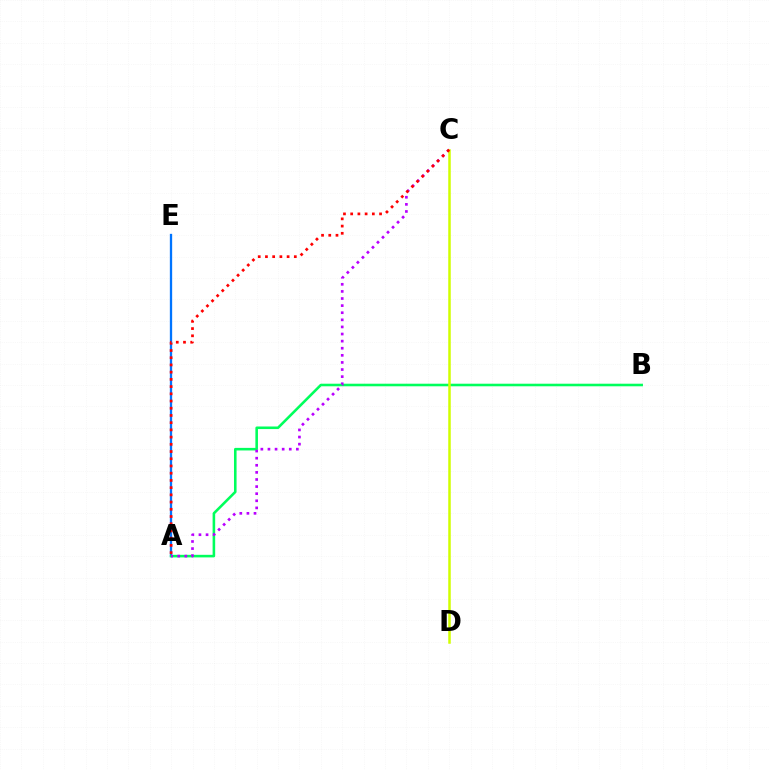{('A', 'E'): [{'color': '#0074ff', 'line_style': 'solid', 'thickness': 1.66}], ('A', 'B'): [{'color': '#00ff5c', 'line_style': 'solid', 'thickness': 1.86}], ('A', 'C'): [{'color': '#b900ff', 'line_style': 'dotted', 'thickness': 1.93}, {'color': '#ff0000', 'line_style': 'dotted', 'thickness': 1.96}], ('C', 'D'): [{'color': '#d1ff00', 'line_style': 'solid', 'thickness': 1.8}]}